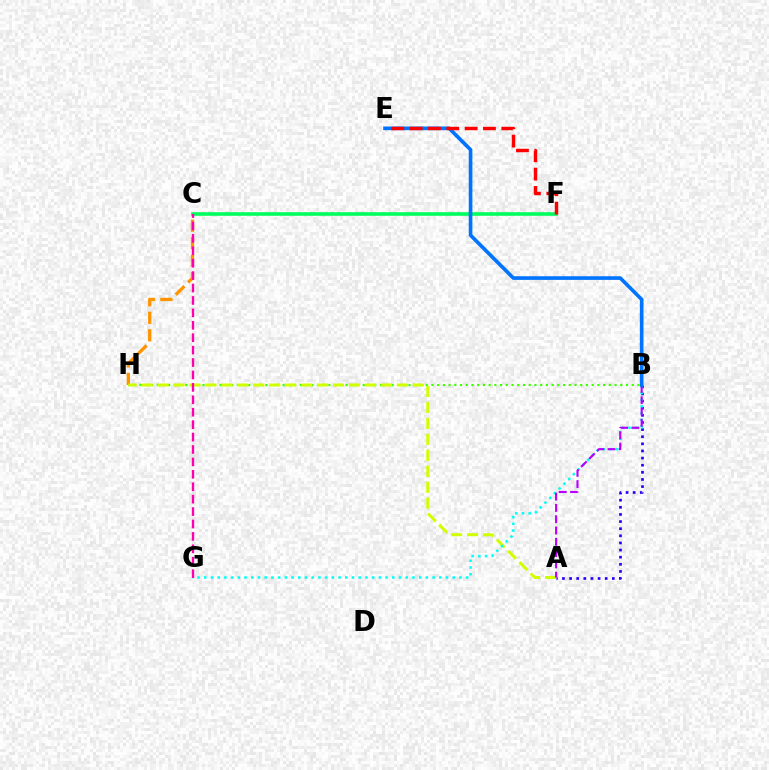{('B', 'H'): [{'color': '#3dff00', 'line_style': 'dotted', 'thickness': 1.55}], ('C', 'H'): [{'color': '#ff9400', 'line_style': 'dashed', 'thickness': 2.38}], ('A', 'H'): [{'color': '#d1ff00', 'line_style': 'dashed', 'thickness': 2.17}], ('C', 'F'): [{'color': '#00ff5c', 'line_style': 'solid', 'thickness': 2.6}], ('A', 'B'): [{'color': '#2500ff', 'line_style': 'dotted', 'thickness': 1.94}, {'color': '#b900ff', 'line_style': 'dashed', 'thickness': 1.53}], ('B', 'G'): [{'color': '#00fff6', 'line_style': 'dotted', 'thickness': 1.82}], ('B', 'E'): [{'color': '#0074ff', 'line_style': 'solid', 'thickness': 2.63}], ('E', 'F'): [{'color': '#ff0000', 'line_style': 'dashed', 'thickness': 2.49}], ('C', 'G'): [{'color': '#ff00ac', 'line_style': 'dashed', 'thickness': 1.69}]}